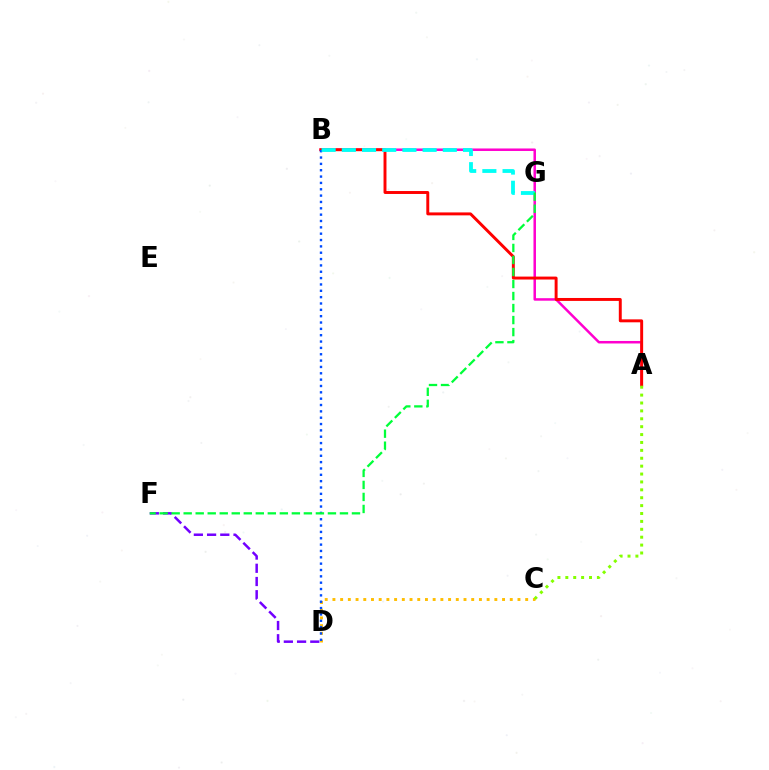{('C', 'D'): [{'color': '#ffbd00', 'line_style': 'dotted', 'thickness': 2.09}], ('A', 'B'): [{'color': '#ff00cf', 'line_style': 'solid', 'thickness': 1.8}, {'color': '#ff0000', 'line_style': 'solid', 'thickness': 2.12}], ('D', 'F'): [{'color': '#7200ff', 'line_style': 'dashed', 'thickness': 1.8}], ('B', 'D'): [{'color': '#004bff', 'line_style': 'dotted', 'thickness': 1.72}], ('B', 'G'): [{'color': '#00fff6', 'line_style': 'dashed', 'thickness': 2.74}], ('A', 'C'): [{'color': '#84ff00', 'line_style': 'dotted', 'thickness': 2.14}], ('F', 'G'): [{'color': '#00ff39', 'line_style': 'dashed', 'thickness': 1.63}]}